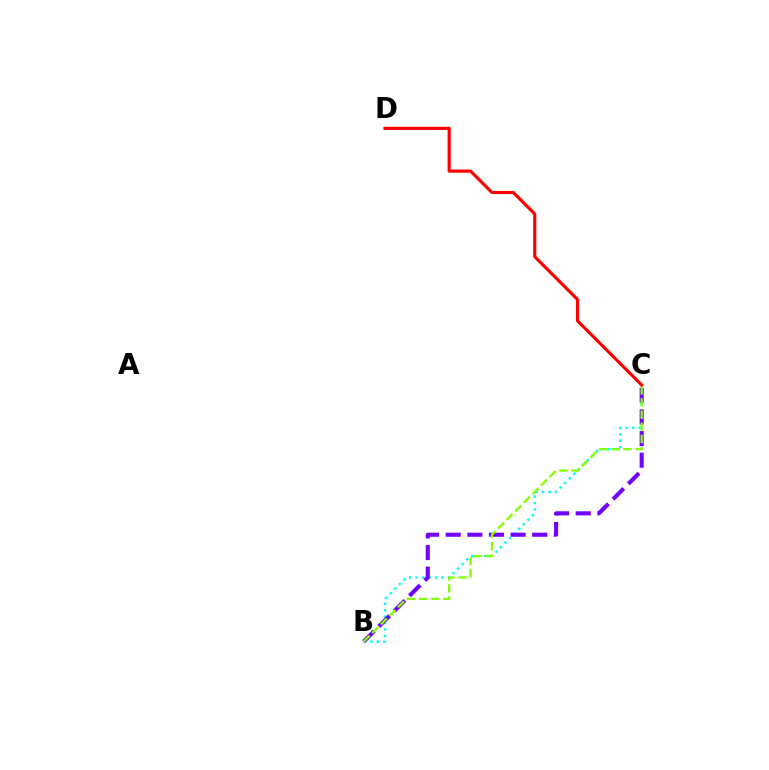{('B', 'C'): [{'color': '#00fff6', 'line_style': 'dotted', 'thickness': 1.76}, {'color': '#7200ff', 'line_style': 'dashed', 'thickness': 2.94}, {'color': '#84ff00', 'line_style': 'dashed', 'thickness': 1.65}], ('C', 'D'): [{'color': '#ff0000', 'line_style': 'solid', 'thickness': 2.27}]}